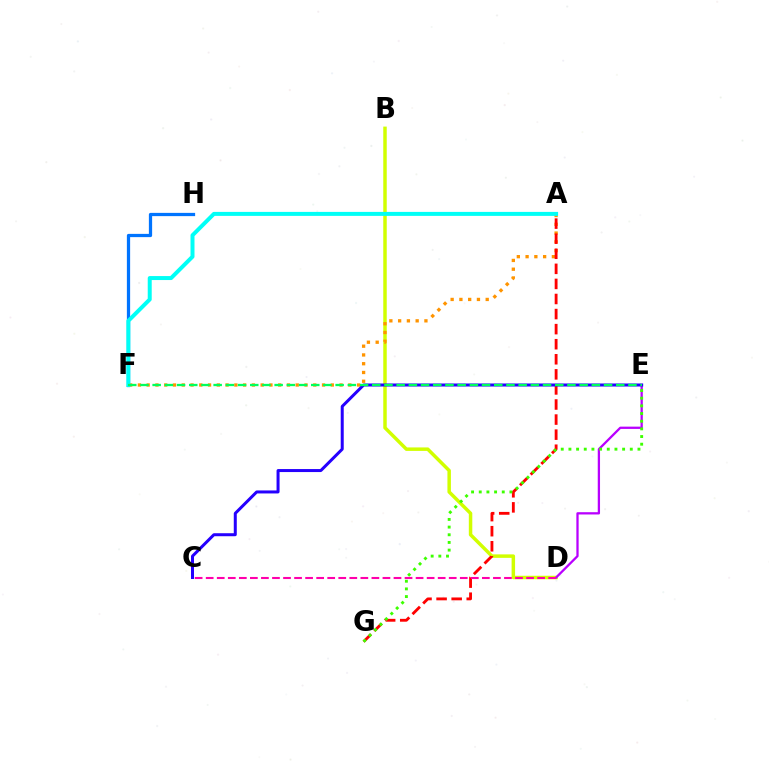{('B', 'D'): [{'color': '#d1ff00', 'line_style': 'solid', 'thickness': 2.51}], ('D', 'E'): [{'color': '#b900ff', 'line_style': 'solid', 'thickness': 1.64}], ('A', 'F'): [{'color': '#ff9400', 'line_style': 'dotted', 'thickness': 2.38}, {'color': '#00fff6', 'line_style': 'solid', 'thickness': 2.87}], ('A', 'G'): [{'color': '#ff0000', 'line_style': 'dashed', 'thickness': 2.05}], ('F', 'H'): [{'color': '#0074ff', 'line_style': 'solid', 'thickness': 2.34}], ('E', 'G'): [{'color': '#3dff00', 'line_style': 'dotted', 'thickness': 2.08}], ('C', 'D'): [{'color': '#ff00ac', 'line_style': 'dashed', 'thickness': 1.5}], ('C', 'E'): [{'color': '#2500ff', 'line_style': 'solid', 'thickness': 2.17}], ('E', 'F'): [{'color': '#00ff5c', 'line_style': 'dashed', 'thickness': 1.66}]}